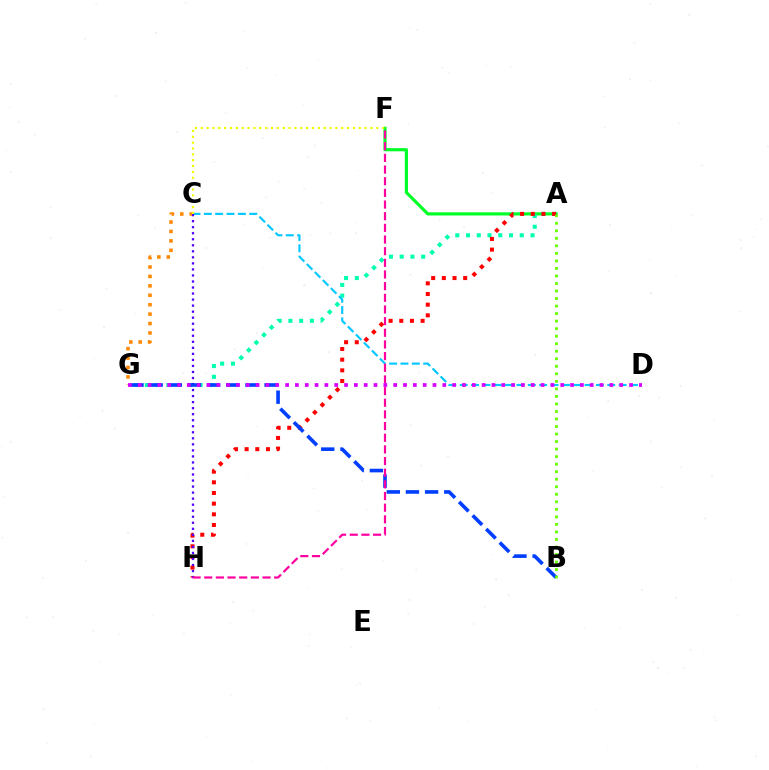{('A', 'F'): [{'color': '#00ff27', 'line_style': 'solid', 'thickness': 2.27}], ('C', 'G'): [{'color': '#ff8800', 'line_style': 'dotted', 'thickness': 2.56}], ('A', 'G'): [{'color': '#00ffaf', 'line_style': 'dotted', 'thickness': 2.92}], ('A', 'H'): [{'color': '#ff0000', 'line_style': 'dotted', 'thickness': 2.9}], ('C', 'D'): [{'color': '#00c7ff', 'line_style': 'dashed', 'thickness': 1.54}], ('C', 'H'): [{'color': '#4f00ff', 'line_style': 'dotted', 'thickness': 1.64}], ('B', 'G'): [{'color': '#003fff', 'line_style': 'dashed', 'thickness': 2.6}], ('F', 'H'): [{'color': '#ff00a0', 'line_style': 'dashed', 'thickness': 1.58}], ('A', 'B'): [{'color': '#66ff00', 'line_style': 'dotted', 'thickness': 2.05}], ('C', 'F'): [{'color': '#eeff00', 'line_style': 'dotted', 'thickness': 1.59}], ('D', 'G'): [{'color': '#d600ff', 'line_style': 'dotted', 'thickness': 2.67}]}